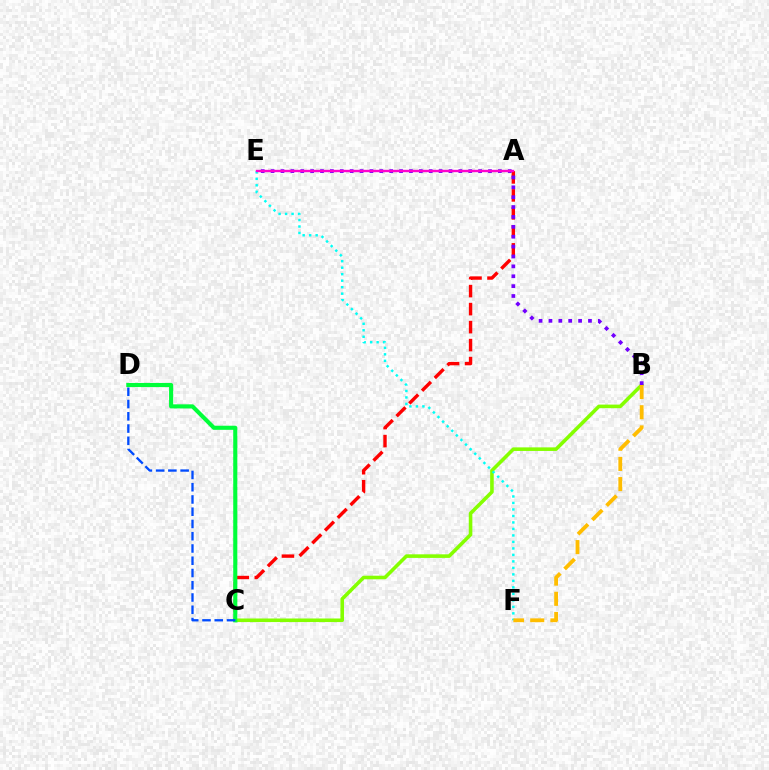{('A', 'C'): [{'color': '#ff0000', 'line_style': 'dashed', 'thickness': 2.44}], ('B', 'C'): [{'color': '#84ff00', 'line_style': 'solid', 'thickness': 2.58}], ('E', 'F'): [{'color': '#00fff6', 'line_style': 'dotted', 'thickness': 1.76}], ('C', 'D'): [{'color': '#00ff39', 'line_style': 'solid', 'thickness': 2.95}, {'color': '#004bff', 'line_style': 'dashed', 'thickness': 1.66}], ('B', 'E'): [{'color': '#7200ff', 'line_style': 'dotted', 'thickness': 2.68}], ('A', 'E'): [{'color': '#ff00cf', 'line_style': 'solid', 'thickness': 1.7}], ('B', 'F'): [{'color': '#ffbd00', 'line_style': 'dashed', 'thickness': 2.74}]}